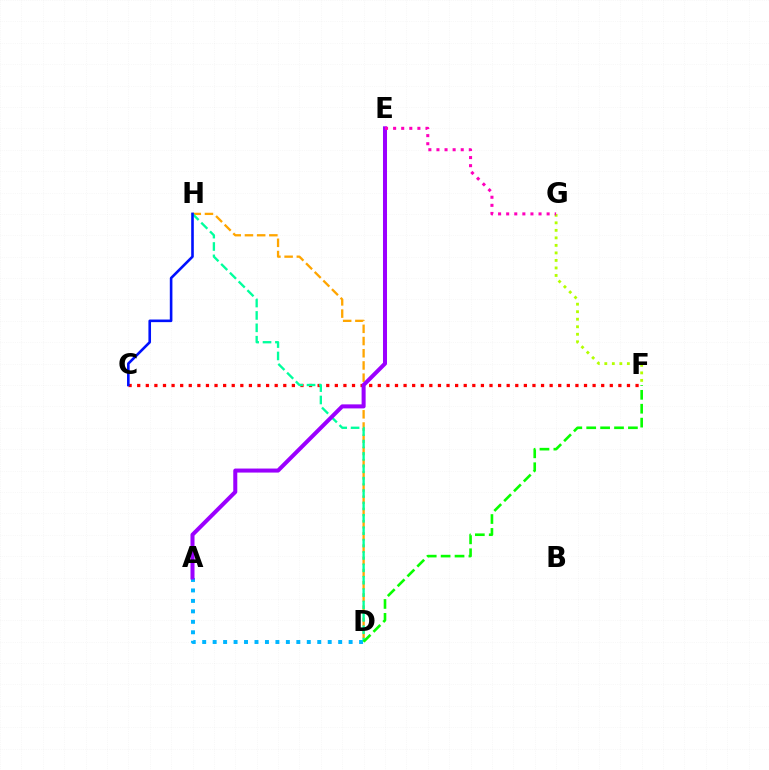{('A', 'D'): [{'color': '#00b5ff', 'line_style': 'dotted', 'thickness': 2.84}], ('D', 'H'): [{'color': '#ffa500', 'line_style': 'dashed', 'thickness': 1.66}, {'color': '#00ff9d', 'line_style': 'dashed', 'thickness': 1.68}], ('F', 'G'): [{'color': '#b3ff00', 'line_style': 'dotted', 'thickness': 2.04}], ('C', 'F'): [{'color': '#ff0000', 'line_style': 'dotted', 'thickness': 2.33}], ('D', 'F'): [{'color': '#08ff00', 'line_style': 'dashed', 'thickness': 1.89}], ('C', 'H'): [{'color': '#0010ff', 'line_style': 'solid', 'thickness': 1.88}], ('A', 'E'): [{'color': '#9b00ff', 'line_style': 'solid', 'thickness': 2.9}], ('E', 'G'): [{'color': '#ff00bd', 'line_style': 'dotted', 'thickness': 2.2}]}